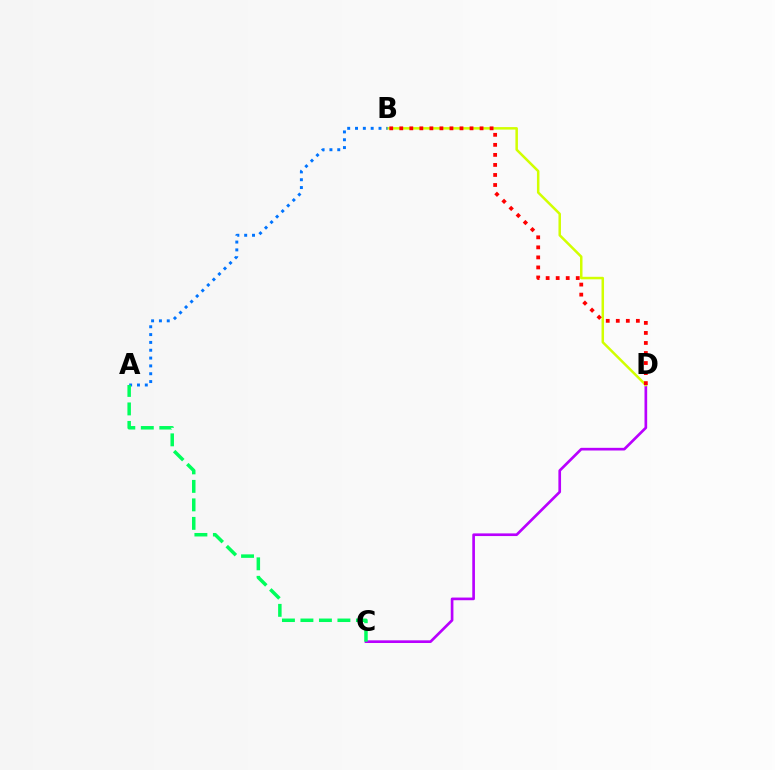{('C', 'D'): [{'color': '#b900ff', 'line_style': 'solid', 'thickness': 1.92}], ('B', 'D'): [{'color': '#d1ff00', 'line_style': 'solid', 'thickness': 1.8}, {'color': '#ff0000', 'line_style': 'dotted', 'thickness': 2.73}], ('A', 'B'): [{'color': '#0074ff', 'line_style': 'dotted', 'thickness': 2.13}], ('A', 'C'): [{'color': '#00ff5c', 'line_style': 'dashed', 'thickness': 2.51}]}